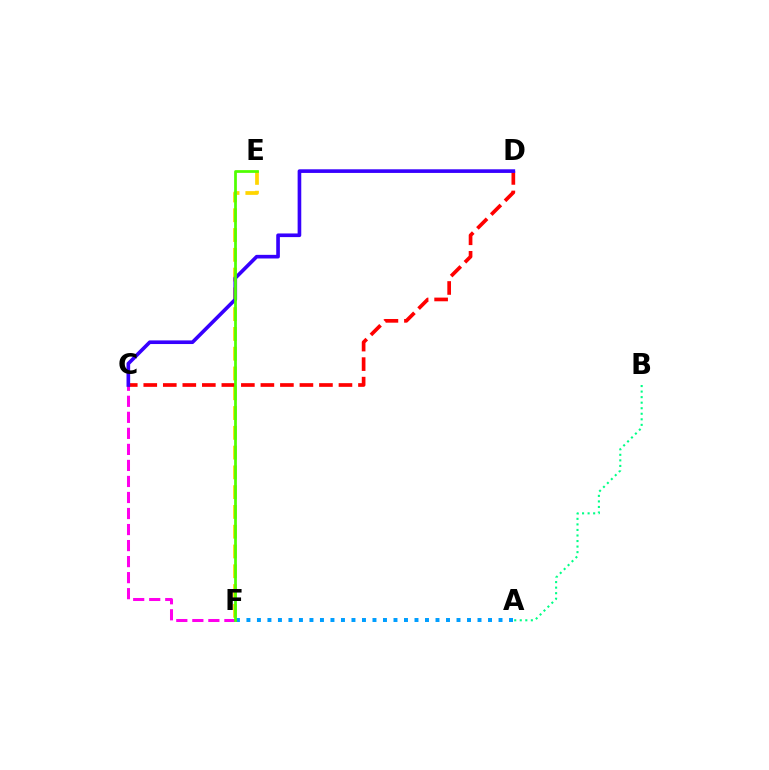{('E', 'F'): [{'color': '#ffd500', 'line_style': 'dashed', 'thickness': 2.69}, {'color': '#4fff00', 'line_style': 'solid', 'thickness': 1.97}], ('C', 'F'): [{'color': '#ff00ed', 'line_style': 'dashed', 'thickness': 2.18}], ('C', 'D'): [{'color': '#ff0000', 'line_style': 'dashed', 'thickness': 2.65}, {'color': '#3700ff', 'line_style': 'solid', 'thickness': 2.62}], ('A', 'F'): [{'color': '#009eff', 'line_style': 'dotted', 'thickness': 2.85}], ('A', 'B'): [{'color': '#00ff86', 'line_style': 'dotted', 'thickness': 1.51}]}